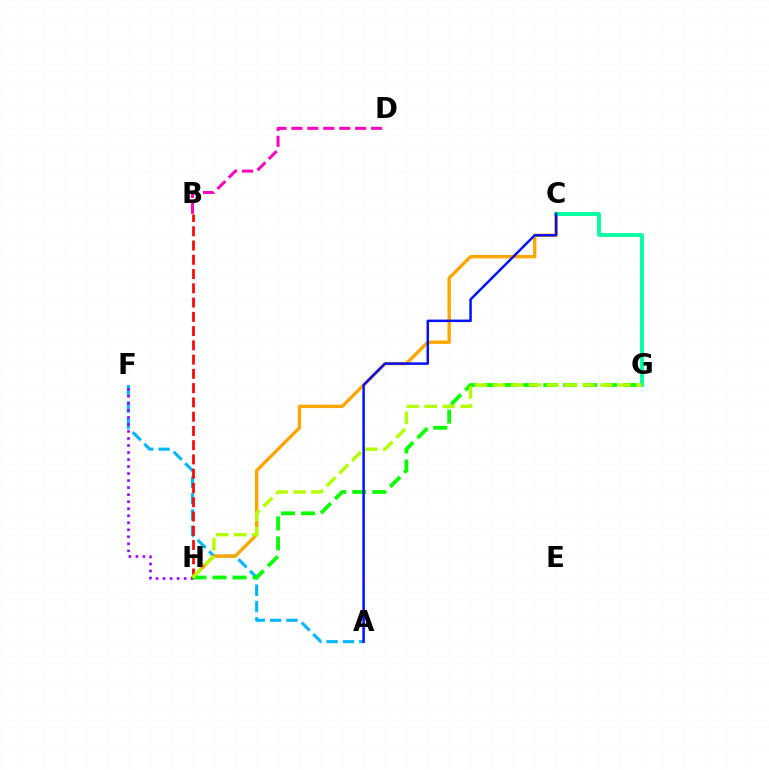{('A', 'F'): [{'color': '#00b5ff', 'line_style': 'dashed', 'thickness': 2.22}], ('B', 'H'): [{'color': '#ff0000', 'line_style': 'dashed', 'thickness': 1.94}], ('B', 'D'): [{'color': '#ff00bd', 'line_style': 'dashed', 'thickness': 2.17}], ('C', 'H'): [{'color': '#ffa500', 'line_style': 'solid', 'thickness': 2.43}], ('C', 'G'): [{'color': '#00ff9d', 'line_style': 'solid', 'thickness': 2.74}], ('F', 'H'): [{'color': '#9b00ff', 'line_style': 'dotted', 'thickness': 1.91}], ('G', 'H'): [{'color': '#08ff00', 'line_style': 'dashed', 'thickness': 2.72}, {'color': '#b3ff00', 'line_style': 'dashed', 'thickness': 2.43}], ('A', 'C'): [{'color': '#0010ff', 'line_style': 'solid', 'thickness': 1.78}]}